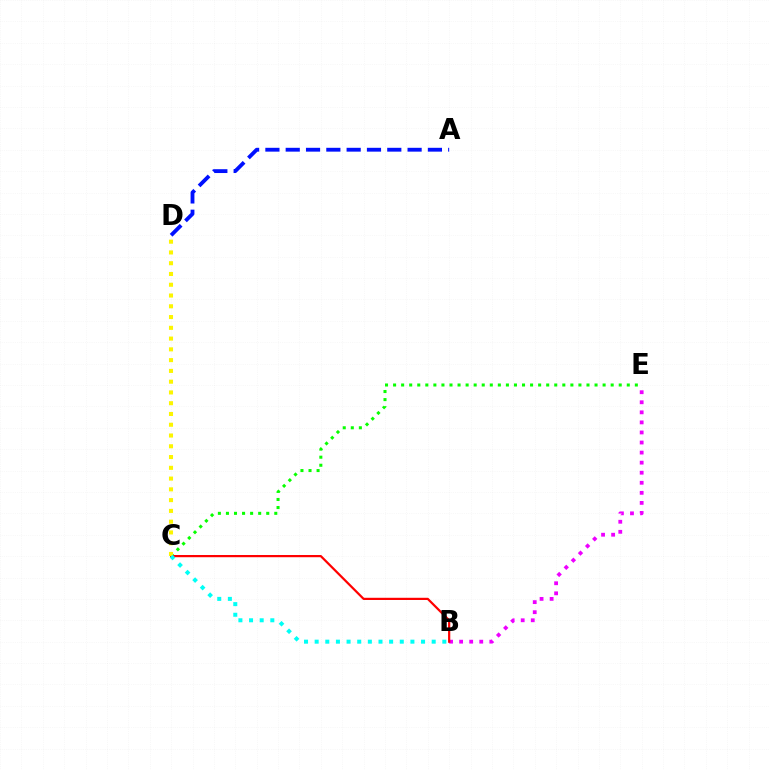{('B', 'E'): [{'color': '#ee00ff', 'line_style': 'dotted', 'thickness': 2.73}], ('A', 'D'): [{'color': '#0010ff', 'line_style': 'dashed', 'thickness': 2.76}], ('C', 'E'): [{'color': '#08ff00', 'line_style': 'dotted', 'thickness': 2.19}], ('B', 'C'): [{'color': '#ff0000', 'line_style': 'solid', 'thickness': 1.59}, {'color': '#00fff6', 'line_style': 'dotted', 'thickness': 2.89}], ('C', 'D'): [{'color': '#fcf500', 'line_style': 'dotted', 'thickness': 2.93}]}